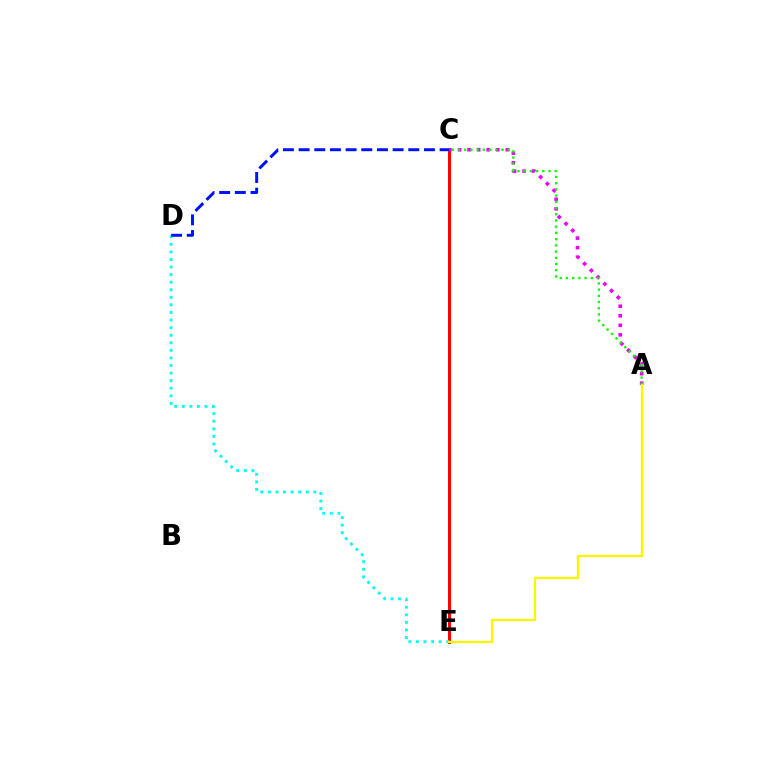{('C', 'E'): [{'color': '#ff0000', 'line_style': 'solid', 'thickness': 2.16}], ('D', 'E'): [{'color': '#00fff6', 'line_style': 'dotted', 'thickness': 2.06}], ('A', 'C'): [{'color': '#ee00ff', 'line_style': 'dotted', 'thickness': 2.59}, {'color': '#08ff00', 'line_style': 'dotted', 'thickness': 1.69}], ('C', 'D'): [{'color': '#0010ff', 'line_style': 'dashed', 'thickness': 2.13}], ('A', 'E'): [{'color': '#fcf500', 'line_style': 'solid', 'thickness': 1.66}]}